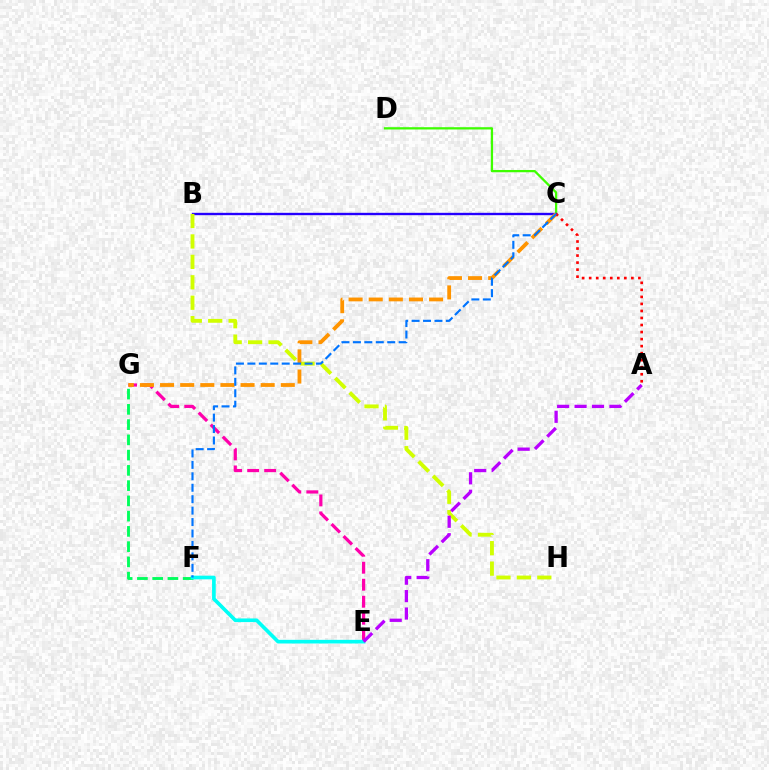{('E', 'G'): [{'color': '#ff00ac', 'line_style': 'dashed', 'thickness': 2.31}], ('C', 'D'): [{'color': '#3dff00', 'line_style': 'solid', 'thickness': 1.64}], ('B', 'C'): [{'color': '#2500ff', 'line_style': 'solid', 'thickness': 1.7}], ('B', 'H'): [{'color': '#d1ff00', 'line_style': 'dashed', 'thickness': 2.77}], ('C', 'G'): [{'color': '#ff9400', 'line_style': 'dashed', 'thickness': 2.73}], ('F', 'G'): [{'color': '#00ff5c', 'line_style': 'dashed', 'thickness': 2.07}], ('A', 'C'): [{'color': '#ff0000', 'line_style': 'dotted', 'thickness': 1.91}], ('E', 'F'): [{'color': '#00fff6', 'line_style': 'solid', 'thickness': 2.64}], ('A', 'E'): [{'color': '#b900ff', 'line_style': 'dashed', 'thickness': 2.37}], ('C', 'F'): [{'color': '#0074ff', 'line_style': 'dashed', 'thickness': 1.55}]}